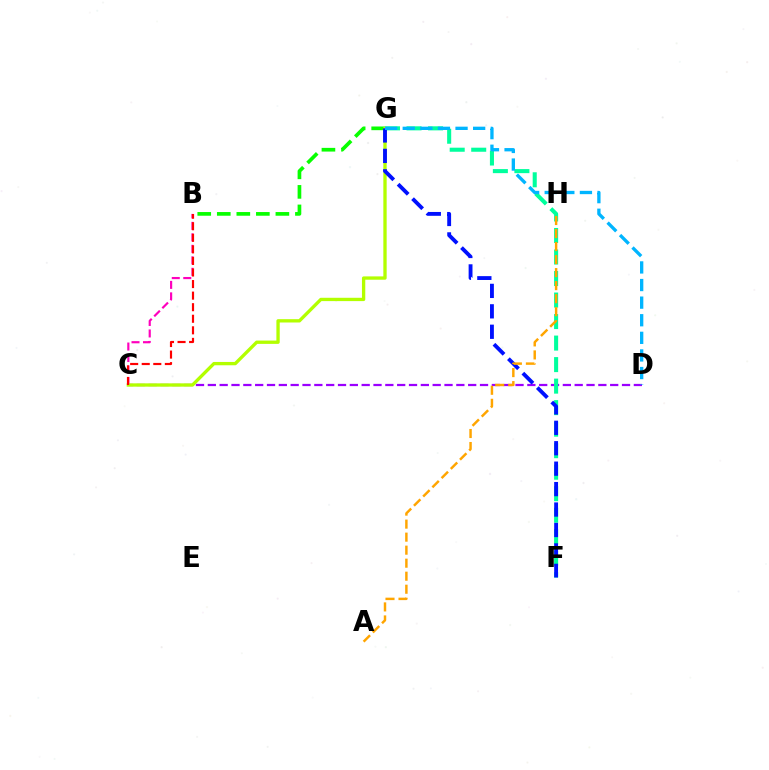{('C', 'D'): [{'color': '#9b00ff', 'line_style': 'dashed', 'thickness': 1.61}], ('B', 'C'): [{'color': '#ff00bd', 'line_style': 'dashed', 'thickness': 1.56}, {'color': '#ff0000', 'line_style': 'dashed', 'thickness': 1.57}], ('B', 'G'): [{'color': '#08ff00', 'line_style': 'dashed', 'thickness': 2.65}], ('F', 'G'): [{'color': '#00ff9d', 'line_style': 'dashed', 'thickness': 2.92}, {'color': '#0010ff', 'line_style': 'dashed', 'thickness': 2.78}], ('C', 'G'): [{'color': '#b3ff00', 'line_style': 'solid', 'thickness': 2.39}], ('D', 'G'): [{'color': '#00b5ff', 'line_style': 'dashed', 'thickness': 2.39}], ('A', 'H'): [{'color': '#ffa500', 'line_style': 'dashed', 'thickness': 1.77}]}